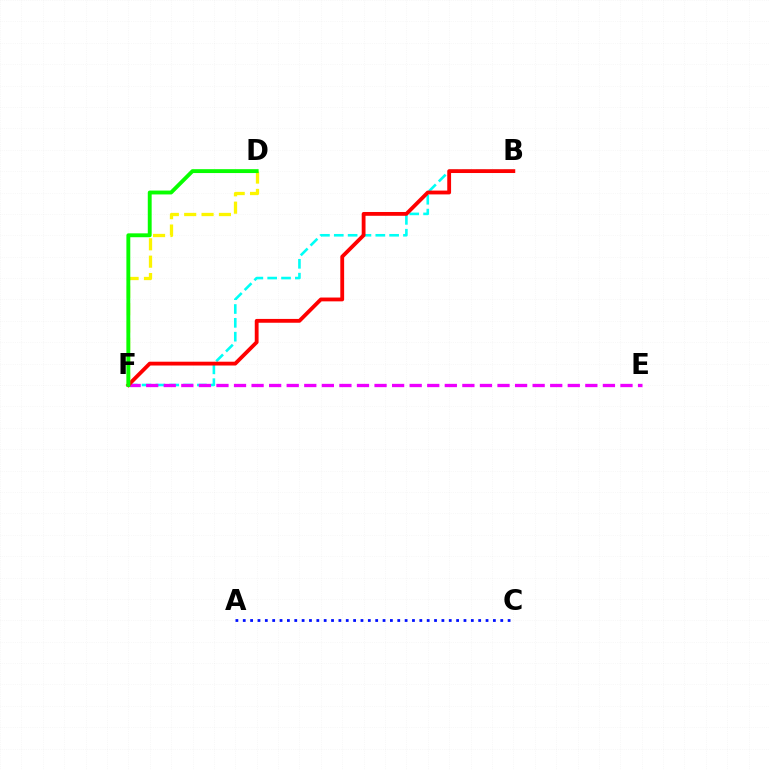{('B', 'F'): [{'color': '#00fff6', 'line_style': 'dashed', 'thickness': 1.88}, {'color': '#ff0000', 'line_style': 'solid', 'thickness': 2.75}], ('A', 'C'): [{'color': '#0010ff', 'line_style': 'dotted', 'thickness': 2.0}], ('E', 'F'): [{'color': '#ee00ff', 'line_style': 'dashed', 'thickness': 2.39}], ('D', 'F'): [{'color': '#fcf500', 'line_style': 'dashed', 'thickness': 2.36}, {'color': '#08ff00', 'line_style': 'solid', 'thickness': 2.79}]}